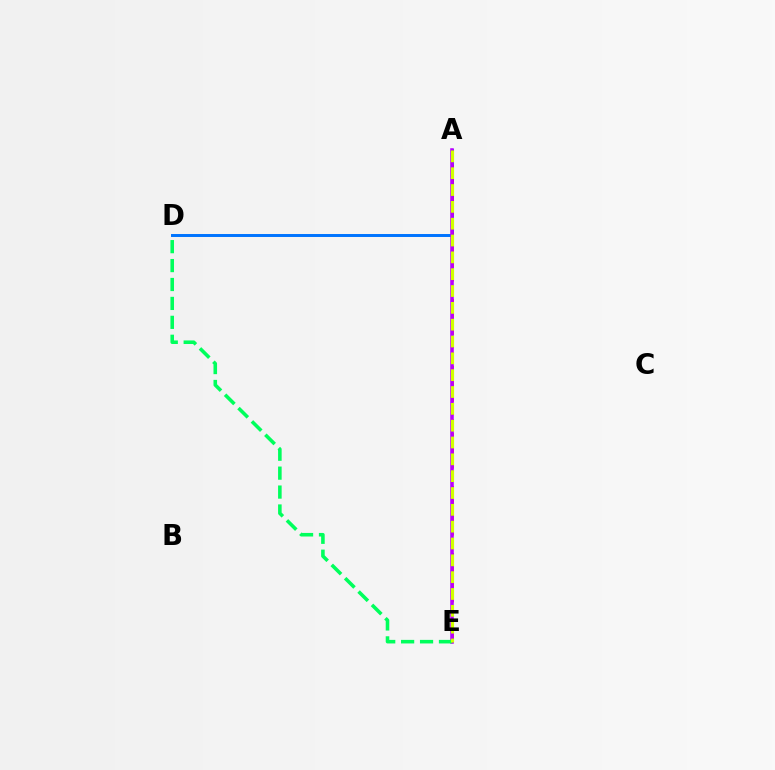{('A', 'D'): [{'color': '#0074ff', 'line_style': 'solid', 'thickness': 2.13}], ('A', 'E'): [{'color': '#ff0000', 'line_style': 'dashed', 'thickness': 1.82}, {'color': '#b900ff', 'line_style': 'solid', 'thickness': 2.56}, {'color': '#d1ff00', 'line_style': 'dashed', 'thickness': 2.29}], ('D', 'E'): [{'color': '#00ff5c', 'line_style': 'dashed', 'thickness': 2.57}]}